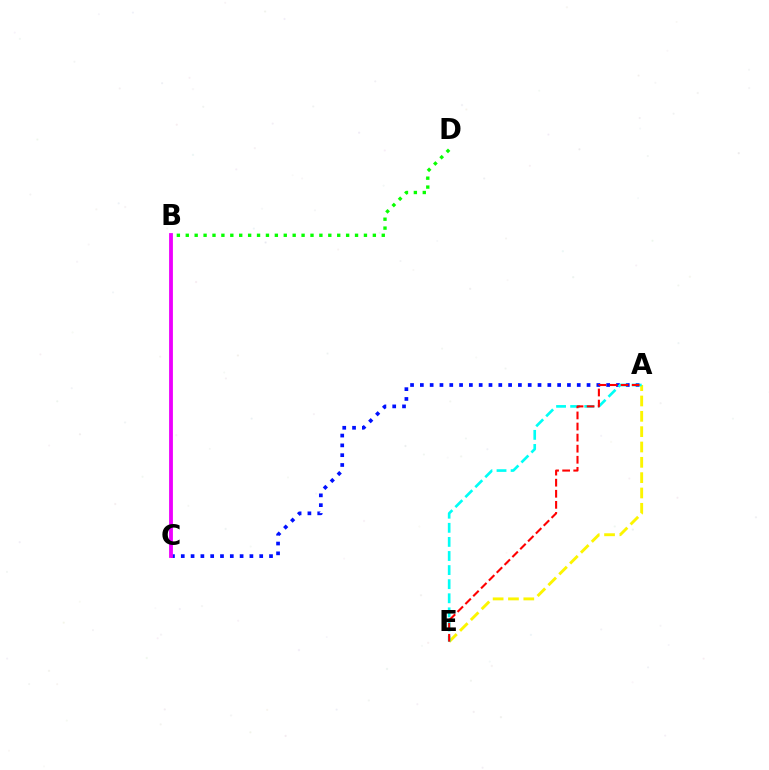{('B', 'D'): [{'color': '#08ff00', 'line_style': 'dotted', 'thickness': 2.42}], ('A', 'C'): [{'color': '#0010ff', 'line_style': 'dotted', 'thickness': 2.66}], ('A', 'E'): [{'color': '#fcf500', 'line_style': 'dashed', 'thickness': 2.08}, {'color': '#00fff6', 'line_style': 'dashed', 'thickness': 1.91}, {'color': '#ff0000', 'line_style': 'dashed', 'thickness': 1.51}], ('B', 'C'): [{'color': '#ee00ff', 'line_style': 'solid', 'thickness': 2.74}]}